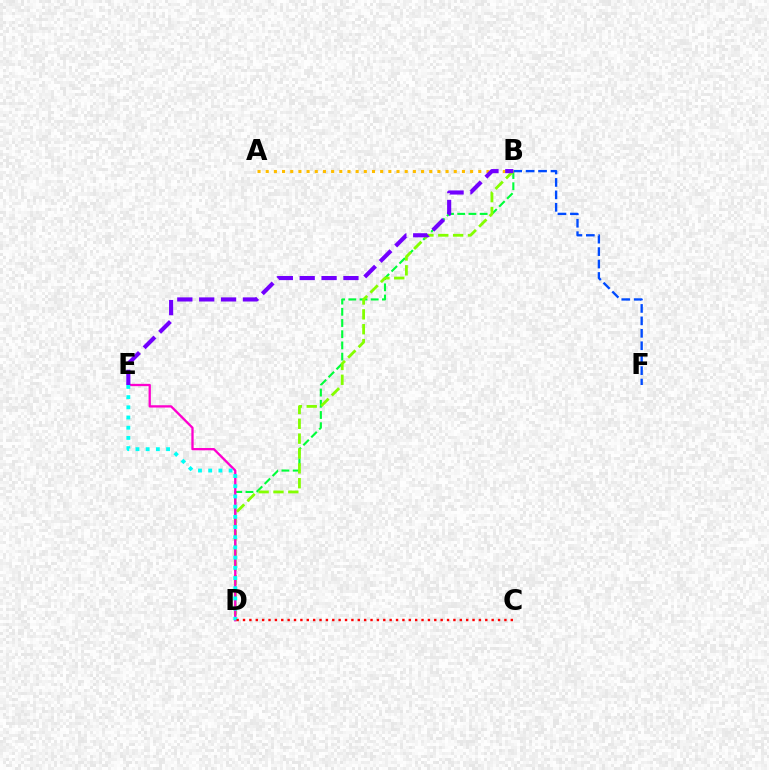{('B', 'D'): [{'color': '#00ff39', 'line_style': 'dashed', 'thickness': 1.52}, {'color': '#84ff00', 'line_style': 'dashed', 'thickness': 2.02}], ('D', 'E'): [{'color': '#ff00cf', 'line_style': 'solid', 'thickness': 1.66}, {'color': '#00fff6', 'line_style': 'dotted', 'thickness': 2.77}], ('B', 'F'): [{'color': '#004bff', 'line_style': 'dashed', 'thickness': 1.69}], ('A', 'B'): [{'color': '#ffbd00', 'line_style': 'dotted', 'thickness': 2.22}], ('C', 'D'): [{'color': '#ff0000', 'line_style': 'dotted', 'thickness': 1.73}], ('B', 'E'): [{'color': '#7200ff', 'line_style': 'dashed', 'thickness': 2.97}]}